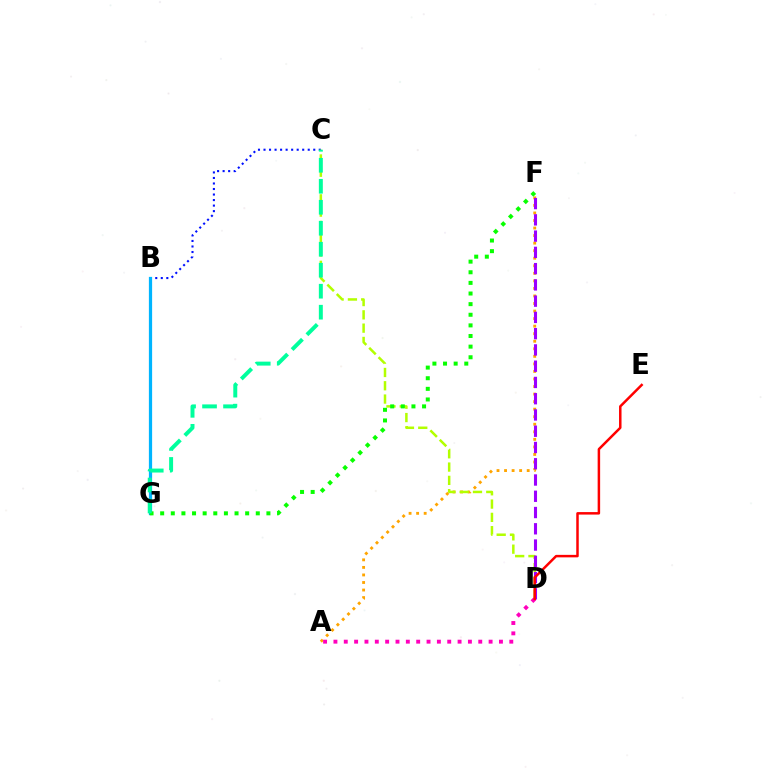{('B', 'C'): [{'color': '#0010ff', 'line_style': 'dotted', 'thickness': 1.5}], ('B', 'G'): [{'color': '#00b5ff', 'line_style': 'solid', 'thickness': 2.33}], ('A', 'F'): [{'color': '#ffa500', 'line_style': 'dotted', 'thickness': 2.05}], ('C', 'D'): [{'color': '#b3ff00', 'line_style': 'dashed', 'thickness': 1.81}], ('F', 'G'): [{'color': '#08ff00', 'line_style': 'dotted', 'thickness': 2.89}], ('D', 'F'): [{'color': '#9b00ff', 'line_style': 'dashed', 'thickness': 2.21}], ('A', 'D'): [{'color': '#ff00bd', 'line_style': 'dotted', 'thickness': 2.81}], ('D', 'E'): [{'color': '#ff0000', 'line_style': 'solid', 'thickness': 1.79}], ('C', 'G'): [{'color': '#00ff9d', 'line_style': 'dashed', 'thickness': 2.85}]}